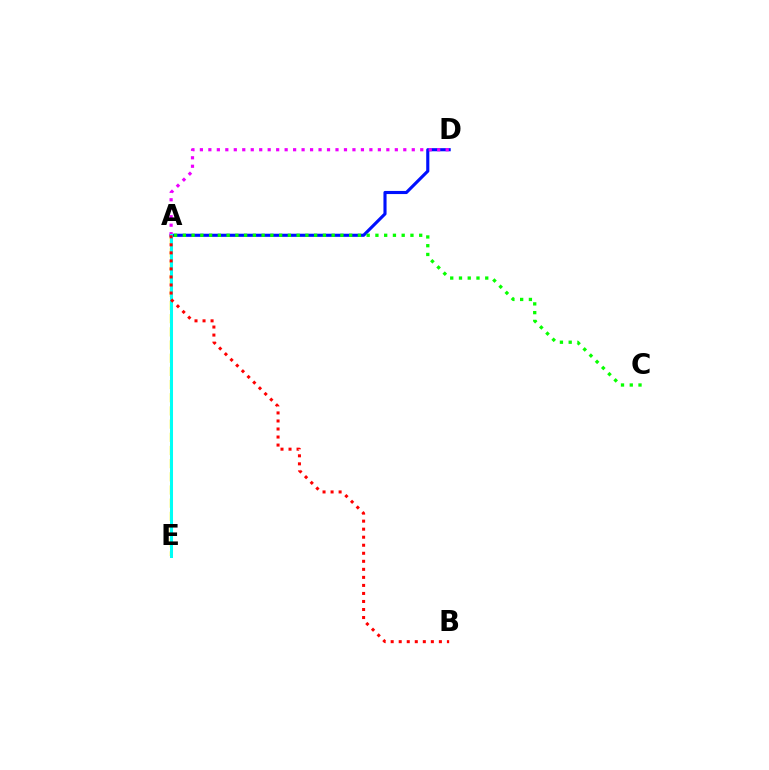{('A', 'E'): [{'color': '#fcf500', 'line_style': 'dashed', 'thickness': 1.79}, {'color': '#00fff6', 'line_style': 'solid', 'thickness': 2.17}], ('A', 'D'): [{'color': '#0010ff', 'line_style': 'solid', 'thickness': 2.25}, {'color': '#ee00ff', 'line_style': 'dotted', 'thickness': 2.3}], ('A', 'C'): [{'color': '#08ff00', 'line_style': 'dotted', 'thickness': 2.38}], ('A', 'B'): [{'color': '#ff0000', 'line_style': 'dotted', 'thickness': 2.18}]}